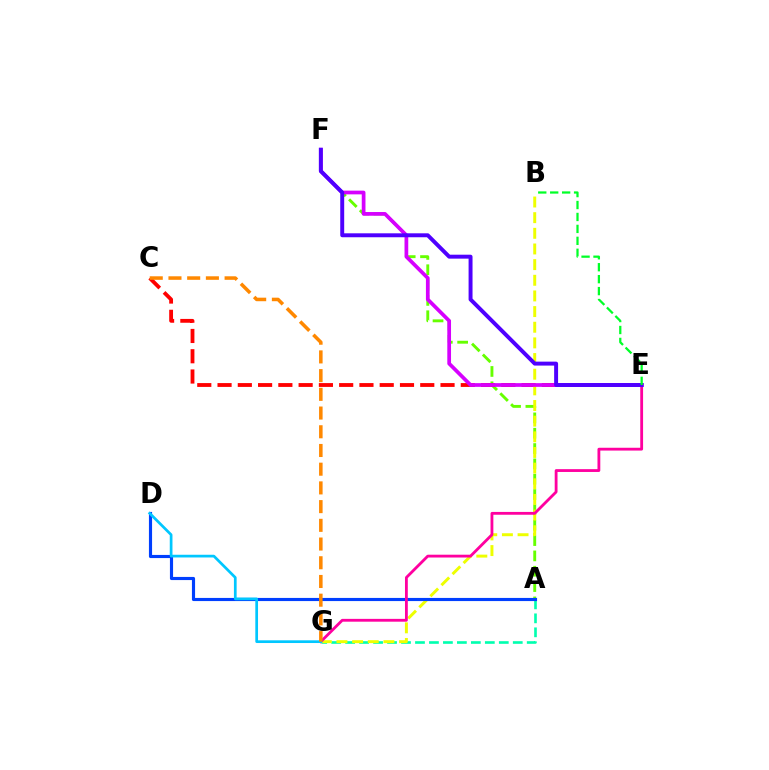{('A', 'G'): [{'color': '#00ffaf', 'line_style': 'dashed', 'thickness': 1.9}], ('A', 'F'): [{'color': '#66ff00', 'line_style': 'dashed', 'thickness': 2.08}], ('C', 'E'): [{'color': '#ff0000', 'line_style': 'dashed', 'thickness': 2.75}], ('B', 'G'): [{'color': '#eeff00', 'line_style': 'dashed', 'thickness': 2.13}], ('A', 'D'): [{'color': '#003fff', 'line_style': 'solid', 'thickness': 2.26}], ('E', 'G'): [{'color': '#ff00a0', 'line_style': 'solid', 'thickness': 2.03}], ('E', 'F'): [{'color': '#d600ff', 'line_style': 'solid', 'thickness': 2.67}, {'color': '#4f00ff', 'line_style': 'solid', 'thickness': 2.84}], ('D', 'G'): [{'color': '#00c7ff', 'line_style': 'solid', 'thickness': 1.95}], ('C', 'G'): [{'color': '#ff8800', 'line_style': 'dashed', 'thickness': 2.54}], ('B', 'E'): [{'color': '#00ff27', 'line_style': 'dashed', 'thickness': 1.62}]}